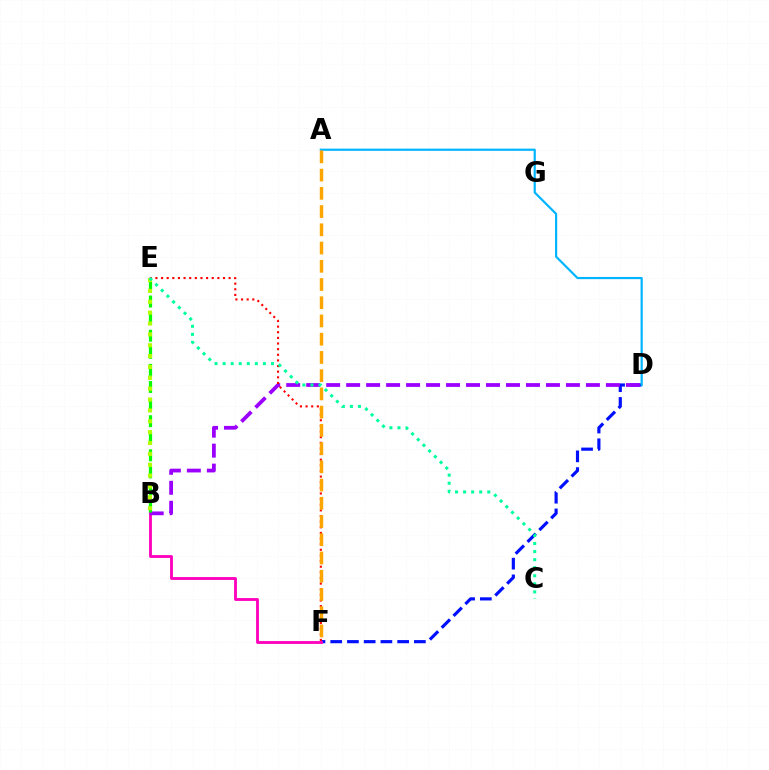{('D', 'F'): [{'color': '#0010ff', 'line_style': 'dashed', 'thickness': 2.27}], ('B', 'F'): [{'color': '#ff00bd', 'line_style': 'solid', 'thickness': 2.04}], ('B', 'D'): [{'color': '#9b00ff', 'line_style': 'dashed', 'thickness': 2.71}], ('E', 'F'): [{'color': '#ff0000', 'line_style': 'dotted', 'thickness': 1.53}], ('B', 'E'): [{'color': '#08ff00', 'line_style': 'dashed', 'thickness': 2.32}, {'color': '#b3ff00', 'line_style': 'dotted', 'thickness': 2.95}], ('A', 'D'): [{'color': '#00b5ff', 'line_style': 'solid', 'thickness': 1.58}], ('A', 'F'): [{'color': '#ffa500', 'line_style': 'dashed', 'thickness': 2.48}], ('C', 'E'): [{'color': '#00ff9d', 'line_style': 'dotted', 'thickness': 2.19}]}